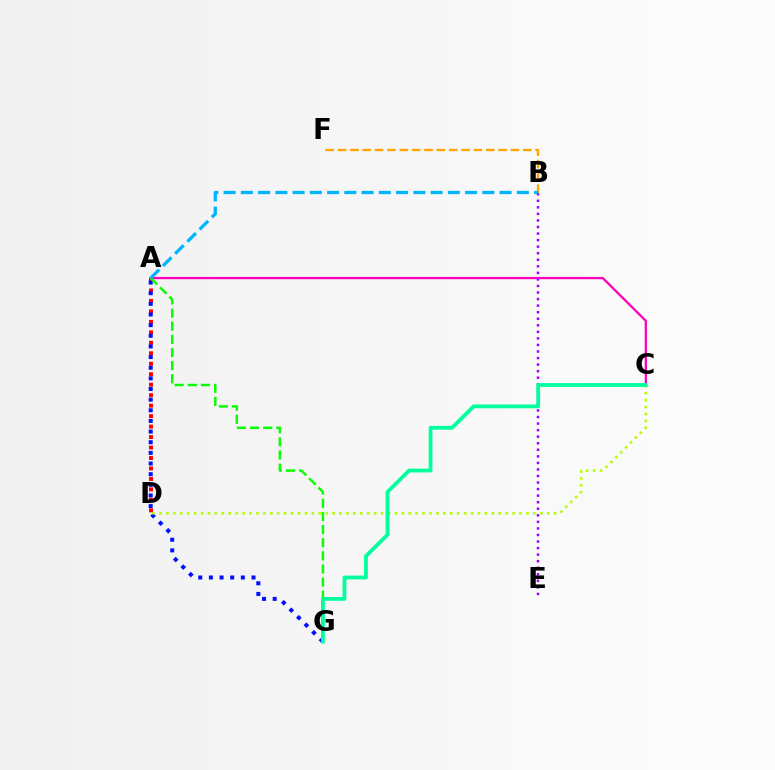{('A', 'D'): [{'color': '#ff0000', 'line_style': 'dotted', 'thickness': 2.85}], ('A', 'C'): [{'color': '#ff00bd', 'line_style': 'solid', 'thickness': 1.64}], ('A', 'G'): [{'color': '#0010ff', 'line_style': 'dotted', 'thickness': 2.89}, {'color': '#08ff00', 'line_style': 'dashed', 'thickness': 1.78}], ('B', 'E'): [{'color': '#9b00ff', 'line_style': 'dotted', 'thickness': 1.78}], ('B', 'F'): [{'color': '#ffa500', 'line_style': 'dashed', 'thickness': 1.68}], ('A', 'B'): [{'color': '#00b5ff', 'line_style': 'dashed', 'thickness': 2.34}], ('C', 'D'): [{'color': '#b3ff00', 'line_style': 'dotted', 'thickness': 1.88}], ('C', 'G'): [{'color': '#00ff9d', 'line_style': 'solid', 'thickness': 2.73}]}